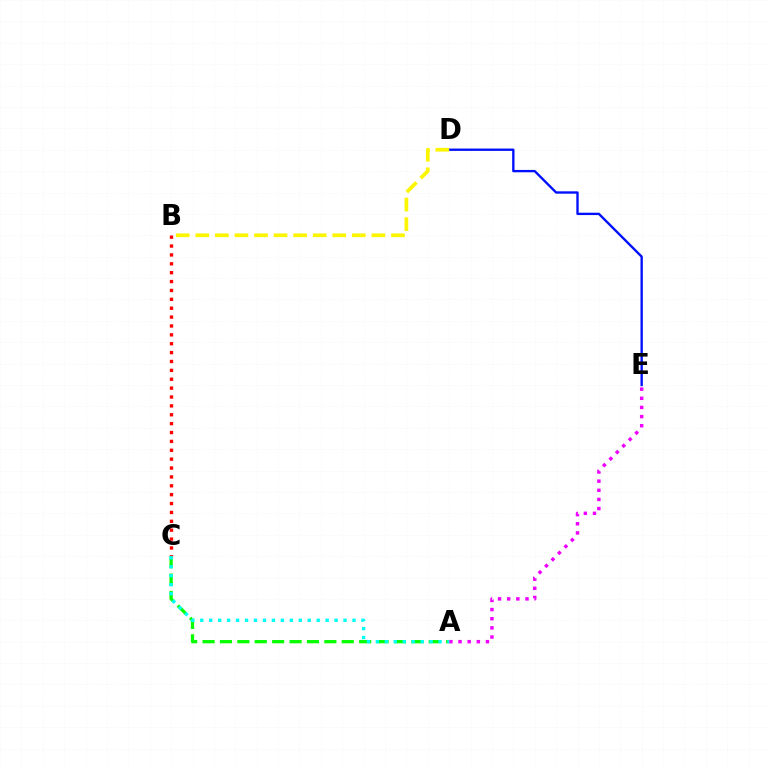{('D', 'E'): [{'color': '#0010ff', 'line_style': 'solid', 'thickness': 1.7}], ('A', 'E'): [{'color': '#ee00ff', 'line_style': 'dotted', 'thickness': 2.48}], ('A', 'C'): [{'color': '#08ff00', 'line_style': 'dashed', 'thickness': 2.36}, {'color': '#00fff6', 'line_style': 'dotted', 'thickness': 2.43}], ('B', 'C'): [{'color': '#ff0000', 'line_style': 'dotted', 'thickness': 2.41}], ('B', 'D'): [{'color': '#fcf500', 'line_style': 'dashed', 'thickness': 2.66}]}